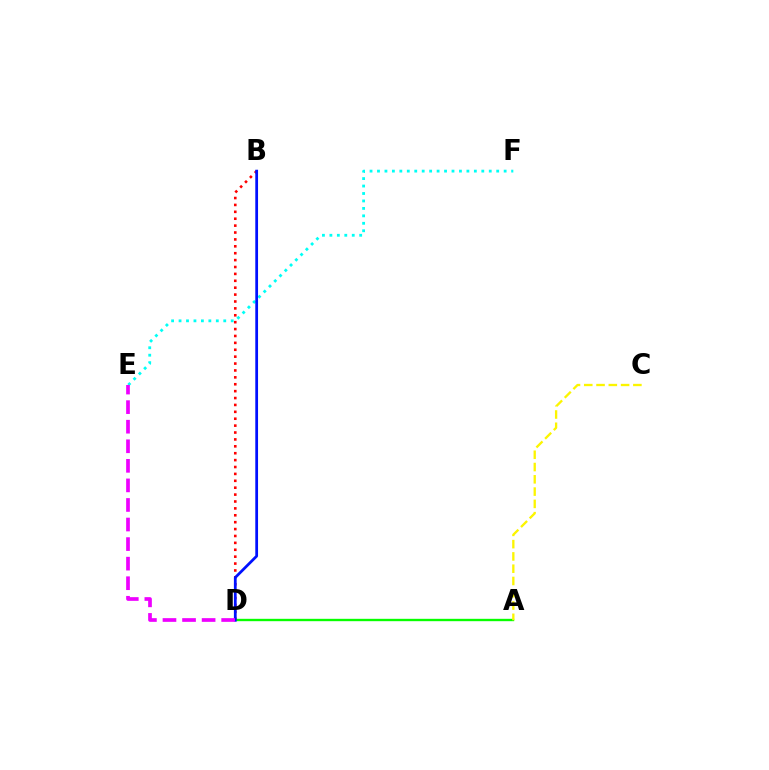{('A', 'D'): [{'color': '#08ff00', 'line_style': 'solid', 'thickness': 1.7}], ('E', 'F'): [{'color': '#00fff6', 'line_style': 'dotted', 'thickness': 2.02}], ('B', 'D'): [{'color': '#ff0000', 'line_style': 'dotted', 'thickness': 1.87}, {'color': '#0010ff', 'line_style': 'solid', 'thickness': 1.98}], ('A', 'C'): [{'color': '#fcf500', 'line_style': 'dashed', 'thickness': 1.67}], ('D', 'E'): [{'color': '#ee00ff', 'line_style': 'dashed', 'thickness': 2.66}]}